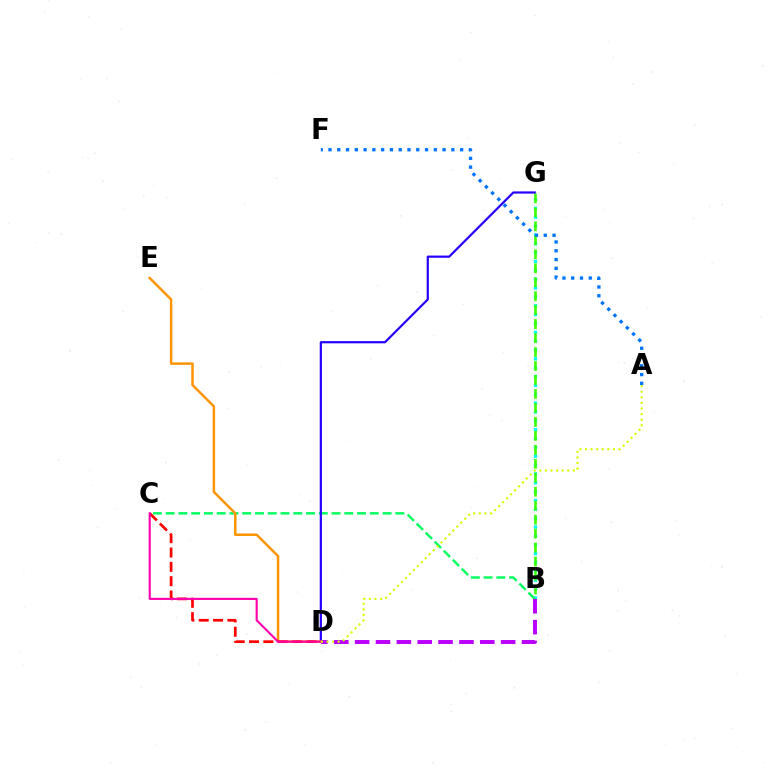{('B', 'G'): [{'color': '#00fff6', 'line_style': 'dotted', 'thickness': 2.4}, {'color': '#3dff00', 'line_style': 'dashed', 'thickness': 1.9}], ('B', 'C'): [{'color': '#00ff5c', 'line_style': 'dashed', 'thickness': 1.73}], ('D', 'G'): [{'color': '#2500ff', 'line_style': 'solid', 'thickness': 1.59}], ('B', 'D'): [{'color': '#b900ff', 'line_style': 'dashed', 'thickness': 2.83}], ('D', 'E'): [{'color': '#ff9400', 'line_style': 'solid', 'thickness': 1.79}], ('A', 'F'): [{'color': '#0074ff', 'line_style': 'dotted', 'thickness': 2.38}], ('C', 'D'): [{'color': '#ff0000', 'line_style': 'dashed', 'thickness': 1.95}, {'color': '#ff00ac', 'line_style': 'solid', 'thickness': 1.54}], ('A', 'D'): [{'color': '#d1ff00', 'line_style': 'dotted', 'thickness': 1.52}]}